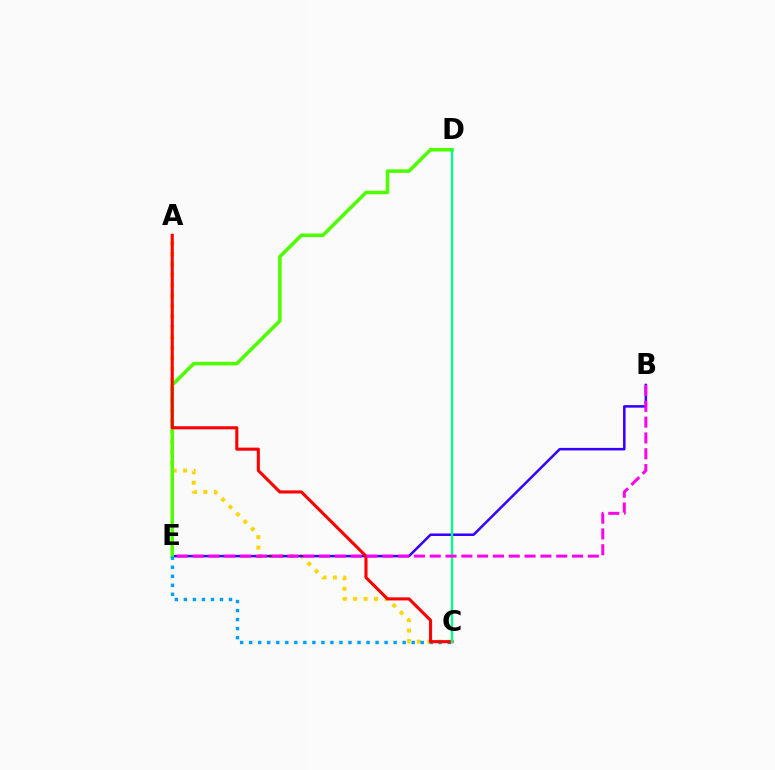{('A', 'C'): [{'color': '#ffd500', 'line_style': 'dotted', 'thickness': 2.83}, {'color': '#ff0000', 'line_style': 'solid', 'thickness': 2.22}], ('B', 'E'): [{'color': '#3700ff', 'line_style': 'solid', 'thickness': 1.82}, {'color': '#ff00ed', 'line_style': 'dashed', 'thickness': 2.15}], ('D', 'E'): [{'color': '#4fff00', 'line_style': 'solid', 'thickness': 2.56}], ('C', 'E'): [{'color': '#009eff', 'line_style': 'dotted', 'thickness': 2.45}], ('C', 'D'): [{'color': '#00ff86', 'line_style': 'solid', 'thickness': 1.68}]}